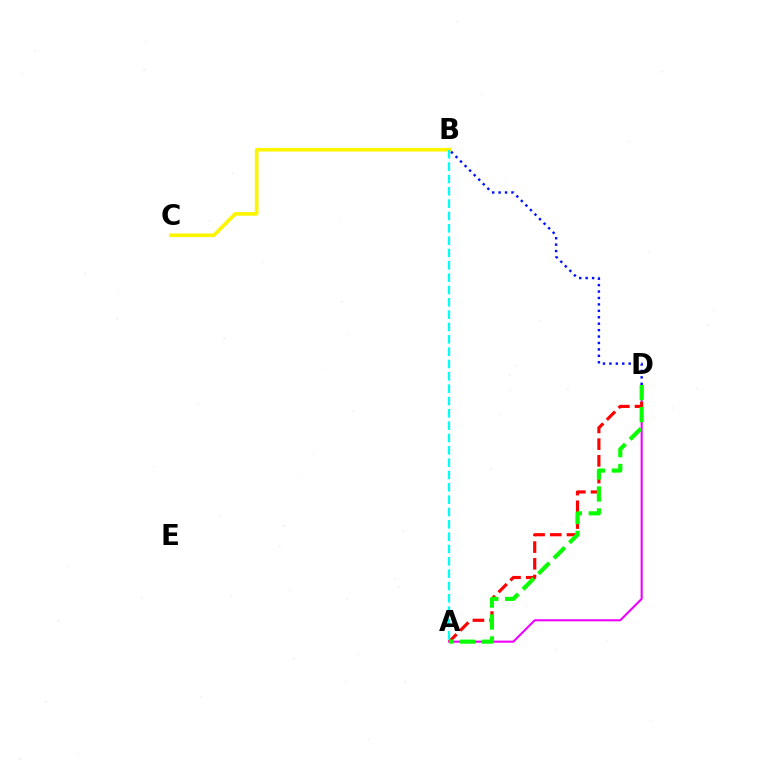{('A', 'D'): [{'color': '#ee00ff', 'line_style': 'solid', 'thickness': 1.51}, {'color': '#ff0000', 'line_style': 'dashed', 'thickness': 2.27}, {'color': '#08ff00', 'line_style': 'dashed', 'thickness': 2.98}], ('B', 'D'): [{'color': '#0010ff', 'line_style': 'dotted', 'thickness': 1.75}], ('B', 'C'): [{'color': '#fcf500', 'line_style': 'solid', 'thickness': 2.63}], ('A', 'B'): [{'color': '#00fff6', 'line_style': 'dashed', 'thickness': 1.68}]}